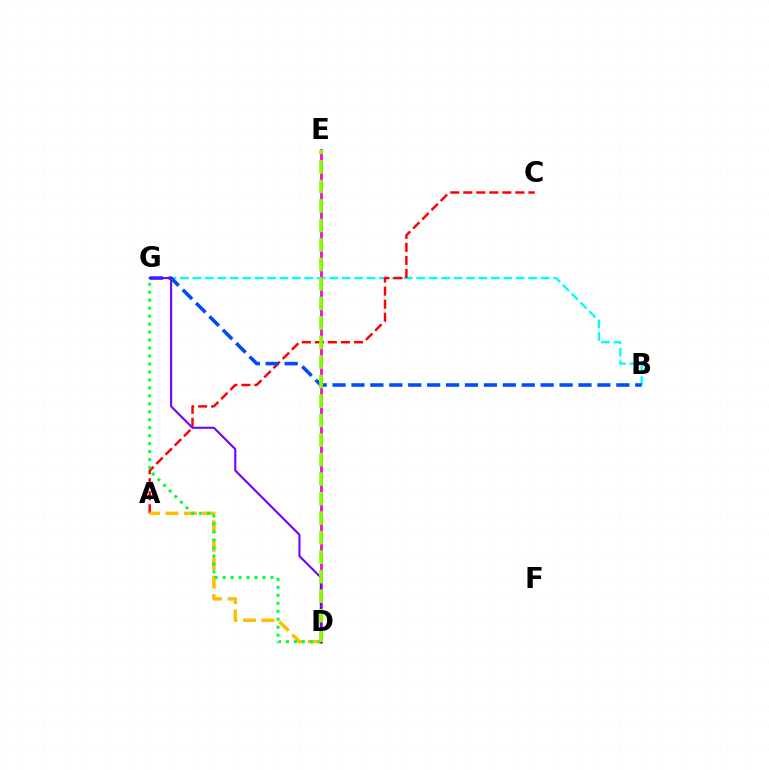{('B', 'G'): [{'color': '#00fff6', 'line_style': 'dashed', 'thickness': 1.69}, {'color': '#004bff', 'line_style': 'dashed', 'thickness': 2.57}], ('D', 'E'): [{'color': '#ff00cf', 'line_style': 'solid', 'thickness': 1.95}, {'color': '#84ff00', 'line_style': 'dashed', 'thickness': 2.65}], ('A', 'C'): [{'color': '#ff0000', 'line_style': 'dashed', 'thickness': 1.77}], ('A', 'D'): [{'color': '#ffbd00', 'line_style': 'dashed', 'thickness': 2.5}], ('D', 'G'): [{'color': '#00ff39', 'line_style': 'dotted', 'thickness': 2.16}, {'color': '#7200ff', 'line_style': 'solid', 'thickness': 1.5}]}